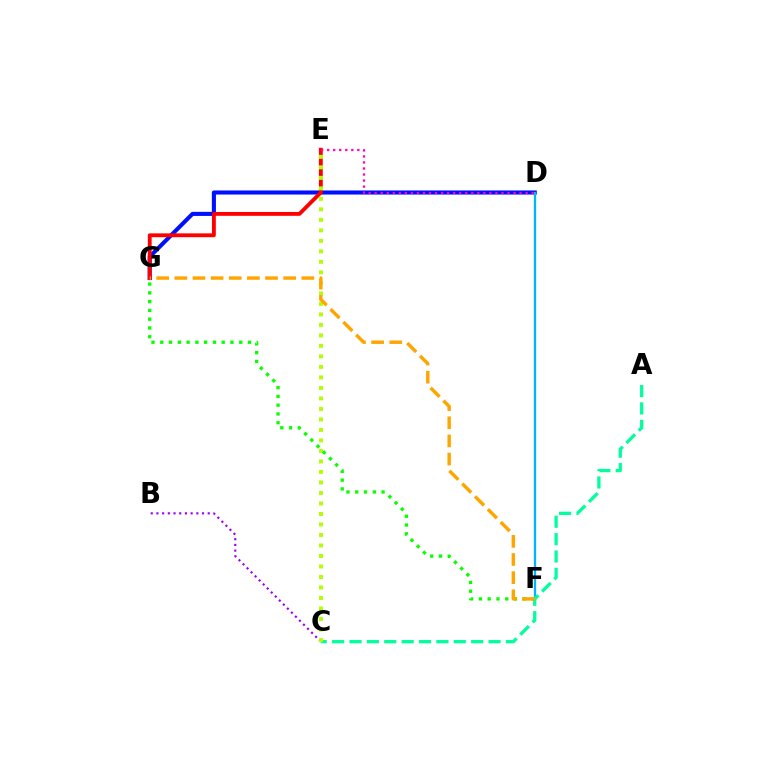{('D', 'G'): [{'color': '#0010ff', 'line_style': 'solid', 'thickness': 2.94}], ('D', 'F'): [{'color': '#00b5ff', 'line_style': 'solid', 'thickness': 1.66}], ('B', 'C'): [{'color': '#9b00ff', 'line_style': 'dotted', 'thickness': 1.55}], ('E', 'G'): [{'color': '#ff0000', 'line_style': 'solid', 'thickness': 2.77}], ('A', 'C'): [{'color': '#00ff9d', 'line_style': 'dashed', 'thickness': 2.36}], ('C', 'E'): [{'color': '#b3ff00', 'line_style': 'dotted', 'thickness': 2.85}], ('D', 'E'): [{'color': '#ff00bd', 'line_style': 'dotted', 'thickness': 1.64}], ('F', 'G'): [{'color': '#08ff00', 'line_style': 'dotted', 'thickness': 2.38}, {'color': '#ffa500', 'line_style': 'dashed', 'thickness': 2.47}]}